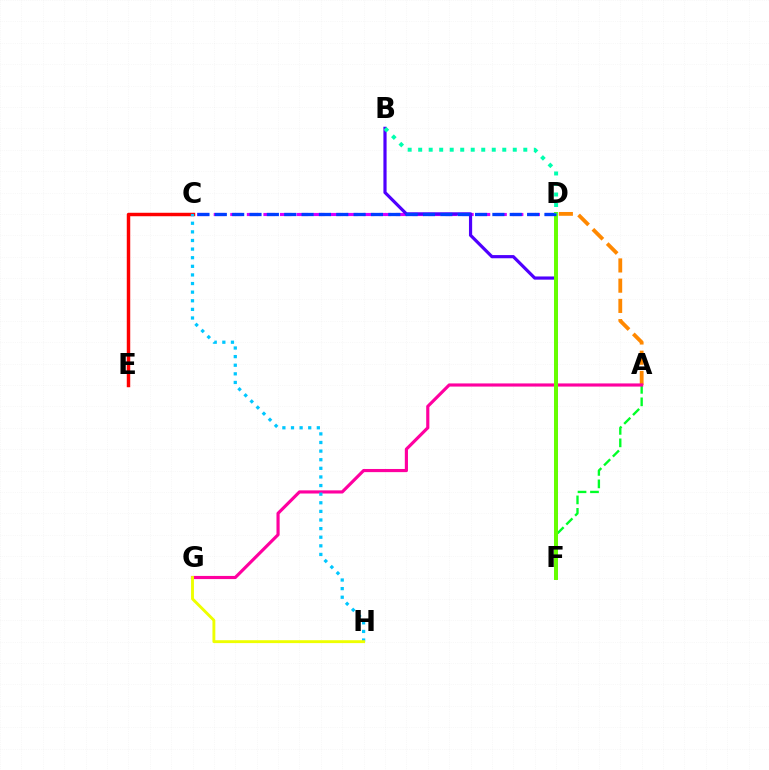{('C', 'D'): [{'color': '#d600ff', 'line_style': 'dashed', 'thickness': 2.25}, {'color': '#003fff', 'line_style': 'dashed', 'thickness': 2.36}], ('A', 'D'): [{'color': '#ff8800', 'line_style': 'dashed', 'thickness': 2.75}], ('B', 'F'): [{'color': '#4f00ff', 'line_style': 'solid', 'thickness': 2.29}], ('A', 'F'): [{'color': '#00ff27', 'line_style': 'dashed', 'thickness': 1.69}], ('A', 'G'): [{'color': '#ff00a0', 'line_style': 'solid', 'thickness': 2.27}], ('C', 'E'): [{'color': '#ff0000', 'line_style': 'solid', 'thickness': 2.49}], ('C', 'H'): [{'color': '#00c7ff', 'line_style': 'dotted', 'thickness': 2.34}], ('D', 'F'): [{'color': '#66ff00', 'line_style': 'solid', 'thickness': 2.85}], ('G', 'H'): [{'color': '#eeff00', 'line_style': 'solid', 'thickness': 2.08}], ('B', 'D'): [{'color': '#00ffaf', 'line_style': 'dotted', 'thickness': 2.86}]}